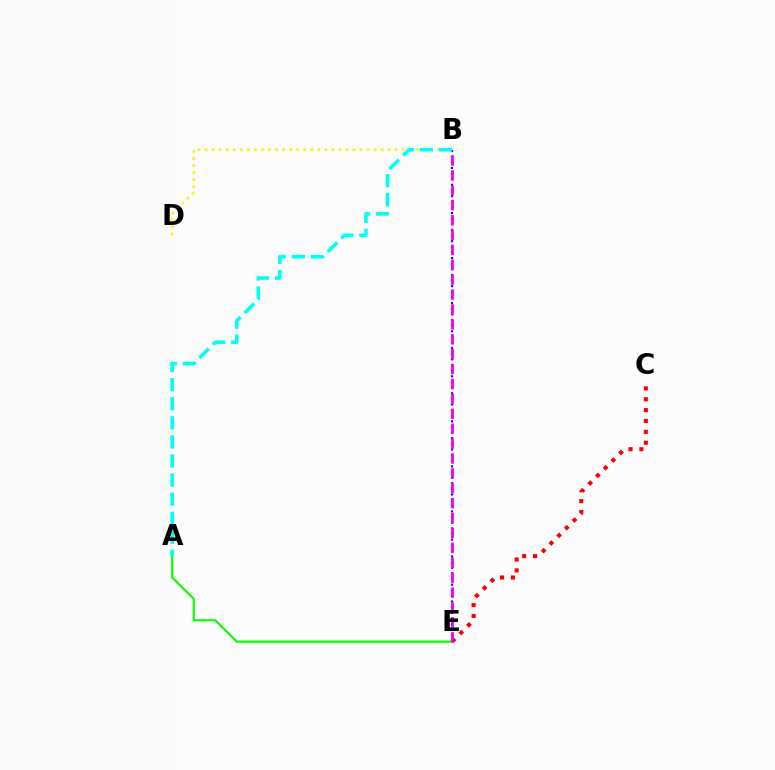{('B', 'E'): [{'color': '#0010ff', 'line_style': 'dotted', 'thickness': 1.53}, {'color': '#ee00ff', 'line_style': 'dashed', 'thickness': 2.02}], ('A', 'E'): [{'color': '#08ff00', 'line_style': 'solid', 'thickness': 1.57}], ('B', 'D'): [{'color': '#fcf500', 'line_style': 'dotted', 'thickness': 1.91}], ('A', 'B'): [{'color': '#00fff6', 'line_style': 'dashed', 'thickness': 2.59}], ('C', 'E'): [{'color': '#ff0000', 'line_style': 'dotted', 'thickness': 2.95}]}